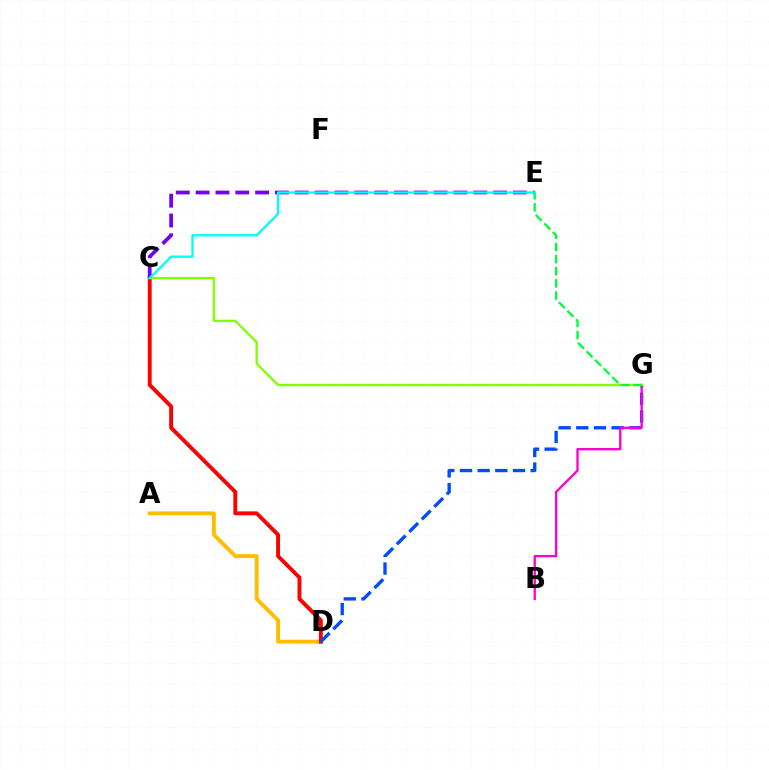{('A', 'D'): [{'color': '#ffbd00', 'line_style': 'solid', 'thickness': 2.8}], ('C', 'D'): [{'color': '#ff0000', 'line_style': 'solid', 'thickness': 2.81}], ('D', 'G'): [{'color': '#004bff', 'line_style': 'dashed', 'thickness': 2.4}], ('B', 'G'): [{'color': '#ff00cf', 'line_style': 'solid', 'thickness': 1.68}], ('C', 'G'): [{'color': '#84ff00', 'line_style': 'solid', 'thickness': 1.67}], ('C', 'E'): [{'color': '#7200ff', 'line_style': 'dashed', 'thickness': 2.69}, {'color': '#00fff6', 'line_style': 'solid', 'thickness': 1.67}], ('E', 'G'): [{'color': '#00ff39', 'line_style': 'dashed', 'thickness': 1.65}]}